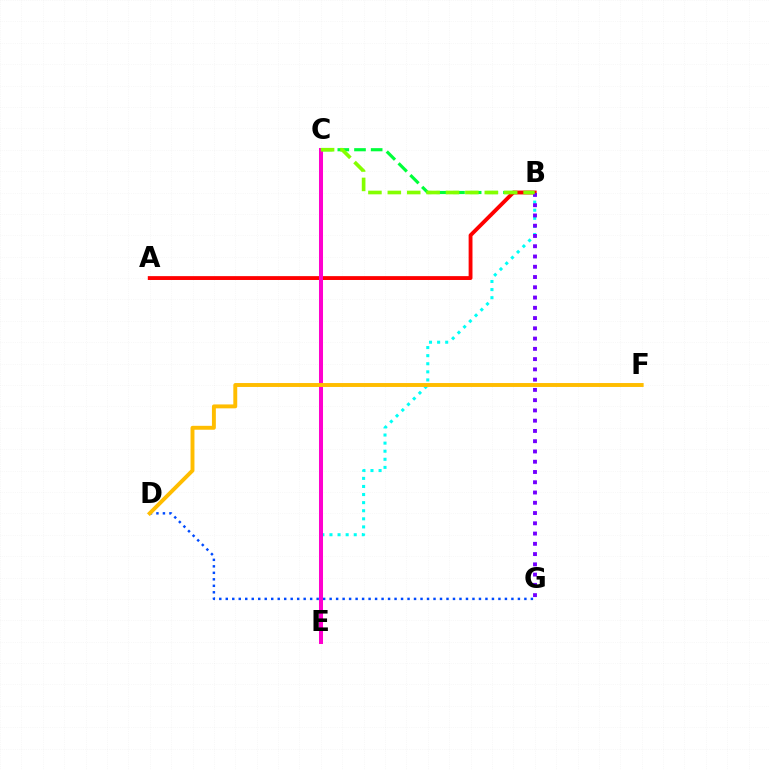{('B', 'E'): [{'color': '#00fff6', 'line_style': 'dotted', 'thickness': 2.2}], ('B', 'C'): [{'color': '#00ff39', 'line_style': 'dashed', 'thickness': 2.26}, {'color': '#84ff00', 'line_style': 'dashed', 'thickness': 2.63}], ('A', 'B'): [{'color': '#ff0000', 'line_style': 'solid', 'thickness': 2.77}], ('D', 'G'): [{'color': '#004bff', 'line_style': 'dotted', 'thickness': 1.76}], ('B', 'G'): [{'color': '#7200ff', 'line_style': 'dotted', 'thickness': 2.79}], ('C', 'E'): [{'color': '#ff00cf', 'line_style': 'solid', 'thickness': 2.89}], ('D', 'F'): [{'color': '#ffbd00', 'line_style': 'solid', 'thickness': 2.82}]}